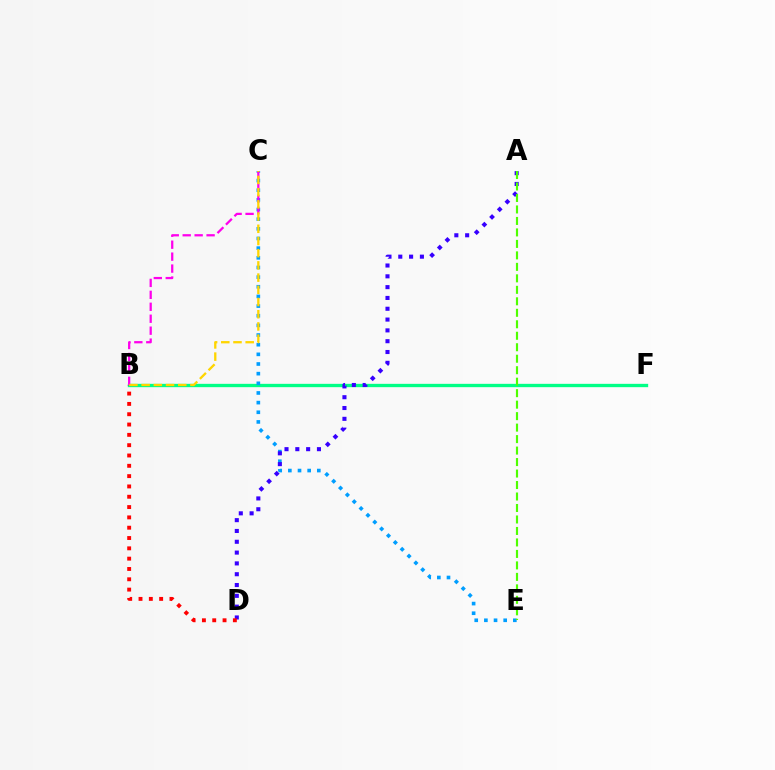{('B', 'F'): [{'color': '#00ff86', 'line_style': 'solid', 'thickness': 2.4}], ('C', 'E'): [{'color': '#009eff', 'line_style': 'dotted', 'thickness': 2.62}], ('B', 'C'): [{'color': '#ff00ed', 'line_style': 'dashed', 'thickness': 1.62}, {'color': '#ffd500', 'line_style': 'dashed', 'thickness': 1.66}], ('A', 'D'): [{'color': '#3700ff', 'line_style': 'dotted', 'thickness': 2.94}], ('B', 'D'): [{'color': '#ff0000', 'line_style': 'dotted', 'thickness': 2.8}], ('A', 'E'): [{'color': '#4fff00', 'line_style': 'dashed', 'thickness': 1.56}]}